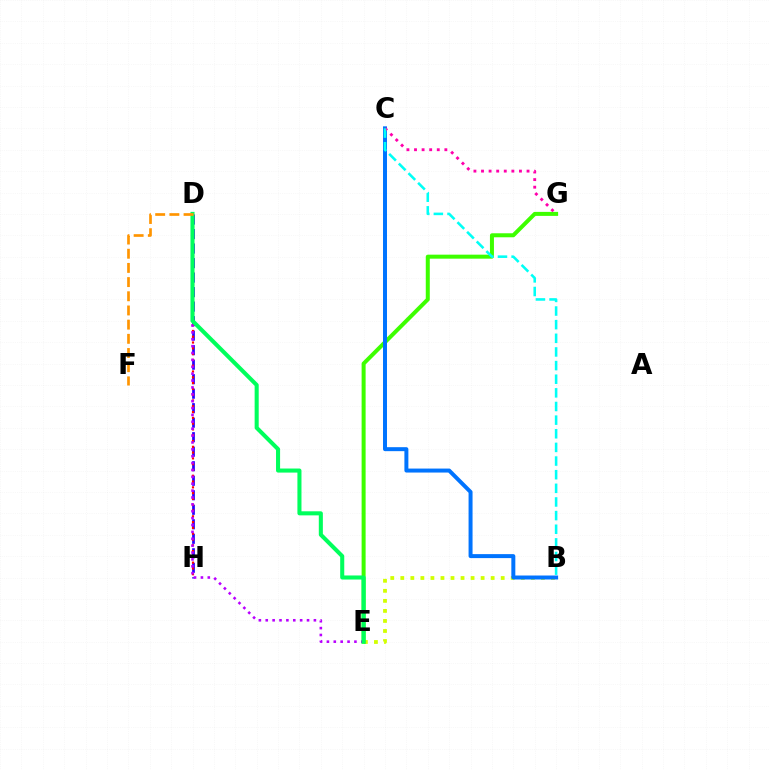{('D', 'H'): [{'color': '#2500ff', 'line_style': 'dashed', 'thickness': 1.97}, {'color': '#ff0000', 'line_style': 'dotted', 'thickness': 1.57}], ('B', 'E'): [{'color': '#d1ff00', 'line_style': 'dotted', 'thickness': 2.73}], ('E', 'G'): [{'color': '#3dff00', 'line_style': 'solid', 'thickness': 2.88}], ('B', 'C'): [{'color': '#0074ff', 'line_style': 'solid', 'thickness': 2.87}, {'color': '#00fff6', 'line_style': 'dashed', 'thickness': 1.85}], ('C', 'G'): [{'color': '#ff00ac', 'line_style': 'dotted', 'thickness': 2.06}], ('D', 'E'): [{'color': '#b900ff', 'line_style': 'dotted', 'thickness': 1.87}, {'color': '#00ff5c', 'line_style': 'solid', 'thickness': 2.92}], ('D', 'F'): [{'color': '#ff9400', 'line_style': 'dashed', 'thickness': 1.93}]}